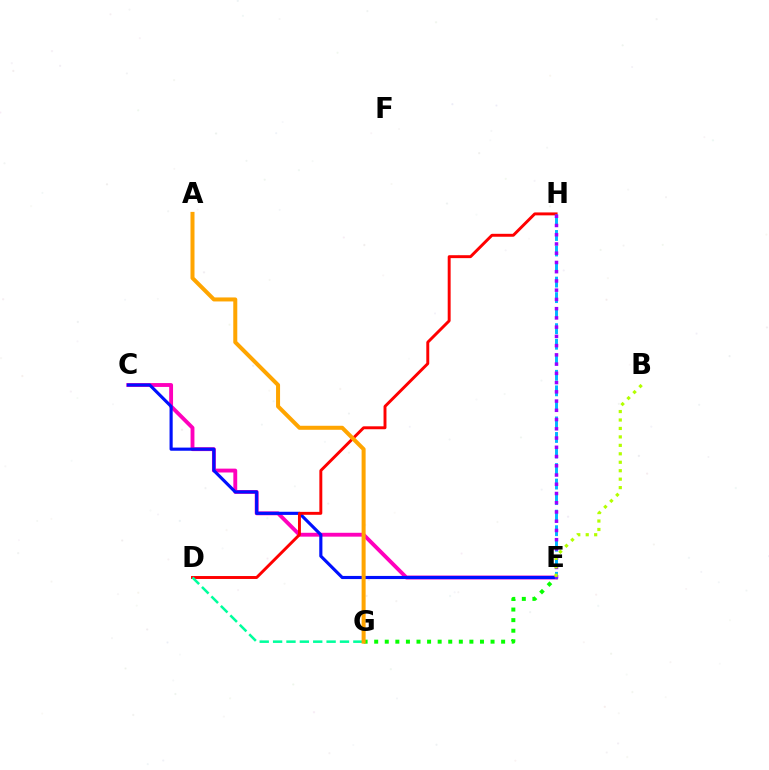{('E', 'G'): [{'color': '#08ff00', 'line_style': 'dotted', 'thickness': 2.87}], ('C', 'E'): [{'color': '#ff00bd', 'line_style': 'solid', 'thickness': 2.78}, {'color': '#0010ff', 'line_style': 'solid', 'thickness': 2.26}], ('D', 'H'): [{'color': '#ff0000', 'line_style': 'solid', 'thickness': 2.11}], ('E', 'H'): [{'color': '#00b5ff', 'line_style': 'dashed', 'thickness': 2.11}, {'color': '#9b00ff', 'line_style': 'dotted', 'thickness': 2.51}], ('D', 'G'): [{'color': '#00ff9d', 'line_style': 'dashed', 'thickness': 1.82}], ('B', 'E'): [{'color': '#b3ff00', 'line_style': 'dotted', 'thickness': 2.3}], ('A', 'G'): [{'color': '#ffa500', 'line_style': 'solid', 'thickness': 2.89}]}